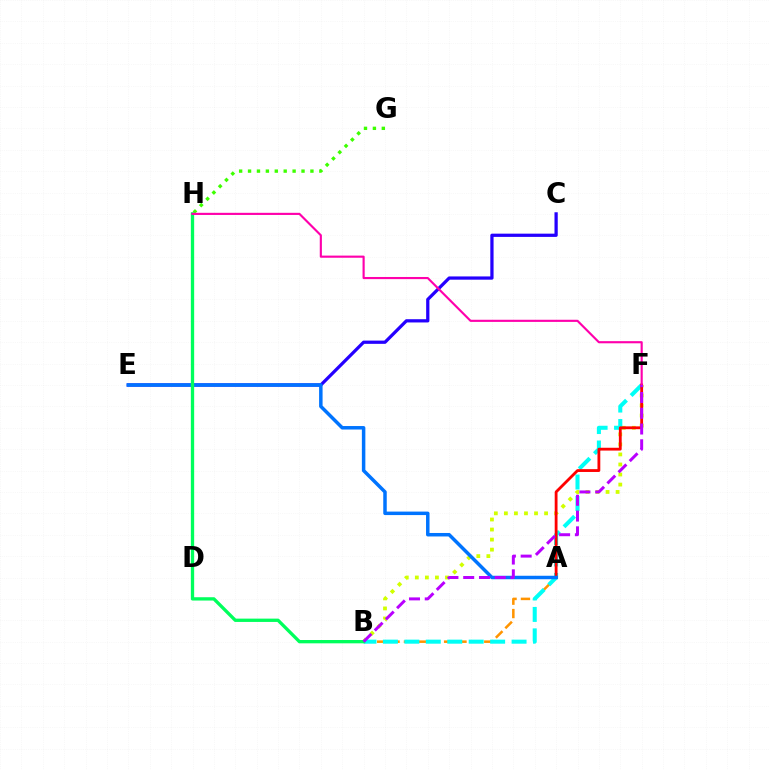{('B', 'F'): [{'color': '#d1ff00', 'line_style': 'dotted', 'thickness': 2.73}, {'color': '#00fff6', 'line_style': 'dashed', 'thickness': 2.91}, {'color': '#b900ff', 'line_style': 'dashed', 'thickness': 2.14}], ('A', 'B'): [{'color': '#ff9400', 'line_style': 'dashed', 'thickness': 1.82}], ('C', 'E'): [{'color': '#2500ff', 'line_style': 'solid', 'thickness': 2.34}], ('A', 'F'): [{'color': '#ff0000', 'line_style': 'solid', 'thickness': 2.03}], ('A', 'E'): [{'color': '#0074ff', 'line_style': 'solid', 'thickness': 2.51}], ('B', 'H'): [{'color': '#00ff5c', 'line_style': 'solid', 'thickness': 2.39}], ('G', 'H'): [{'color': '#3dff00', 'line_style': 'dotted', 'thickness': 2.42}], ('F', 'H'): [{'color': '#ff00ac', 'line_style': 'solid', 'thickness': 1.54}]}